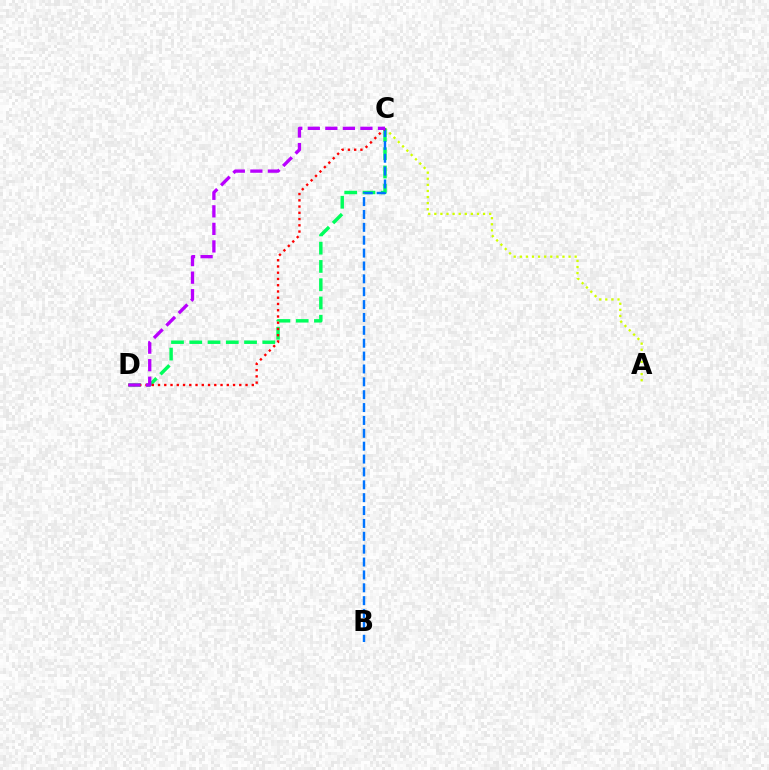{('A', 'C'): [{'color': '#d1ff00', 'line_style': 'dotted', 'thickness': 1.66}], ('C', 'D'): [{'color': '#00ff5c', 'line_style': 'dashed', 'thickness': 2.48}, {'color': '#ff0000', 'line_style': 'dotted', 'thickness': 1.7}, {'color': '#b900ff', 'line_style': 'dashed', 'thickness': 2.38}], ('B', 'C'): [{'color': '#0074ff', 'line_style': 'dashed', 'thickness': 1.75}]}